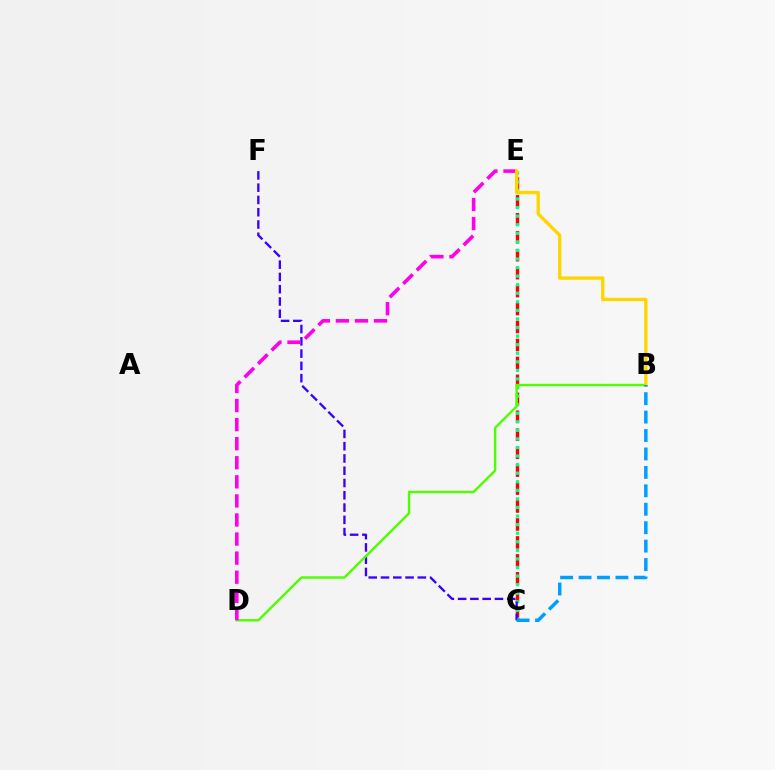{('C', 'E'): [{'color': '#ff0000', 'line_style': 'dashed', 'thickness': 2.44}, {'color': '#00ff86', 'line_style': 'dotted', 'thickness': 2.33}], ('C', 'F'): [{'color': '#3700ff', 'line_style': 'dashed', 'thickness': 1.67}], ('B', 'D'): [{'color': '#4fff00', 'line_style': 'solid', 'thickness': 1.74}], ('D', 'E'): [{'color': '#ff00ed', 'line_style': 'dashed', 'thickness': 2.59}], ('B', 'E'): [{'color': '#ffd500', 'line_style': 'solid', 'thickness': 2.42}], ('B', 'C'): [{'color': '#009eff', 'line_style': 'dashed', 'thickness': 2.5}]}